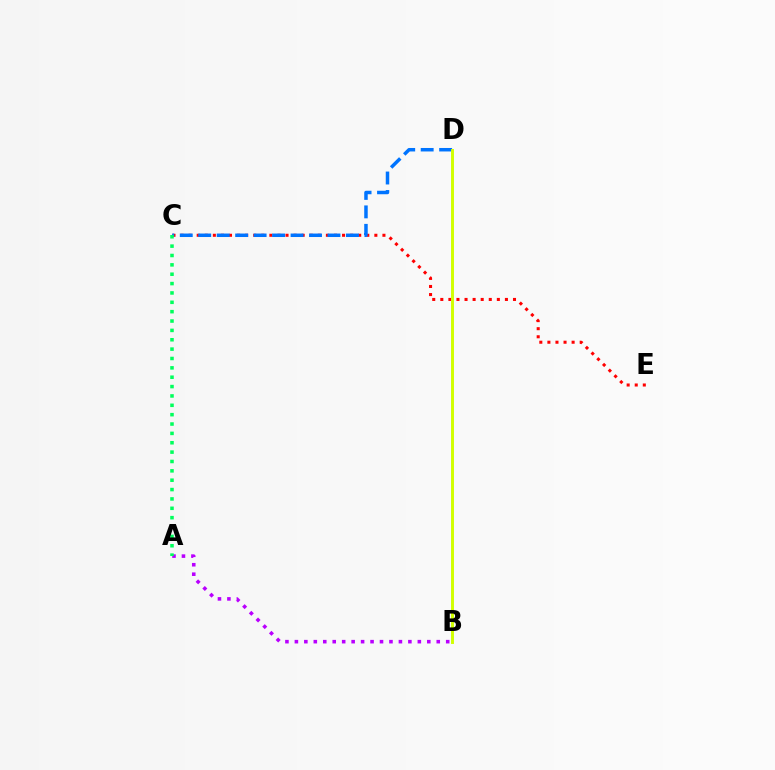{('C', 'E'): [{'color': '#ff0000', 'line_style': 'dotted', 'thickness': 2.19}], ('C', 'D'): [{'color': '#0074ff', 'line_style': 'dashed', 'thickness': 2.51}], ('A', 'B'): [{'color': '#b900ff', 'line_style': 'dotted', 'thickness': 2.57}], ('A', 'C'): [{'color': '#00ff5c', 'line_style': 'dotted', 'thickness': 2.54}], ('B', 'D'): [{'color': '#d1ff00', 'line_style': 'solid', 'thickness': 2.11}]}